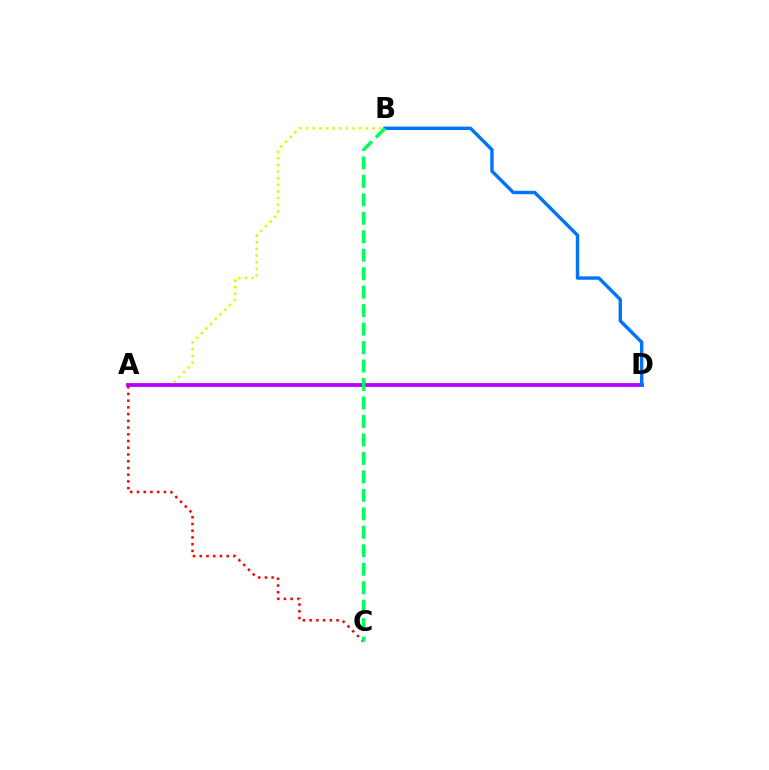{('A', 'B'): [{'color': '#d1ff00', 'line_style': 'dotted', 'thickness': 1.8}], ('A', 'D'): [{'color': '#b900ff', 'line_style': 'solid', 'thickness': 2.76}], ('A', 'C'): [{'color': '#ff0000', 'line_style': 'dotted', 'thickness': 1.83}], ('B', 'D'): [{'color': '#0074ff', 'line_style': 'solid', 'thickness': 2.46}], ('B', 'C'): [{'color': '#00ff5c', 'line_style': 'dashed', 'thickness': 2.51}]}